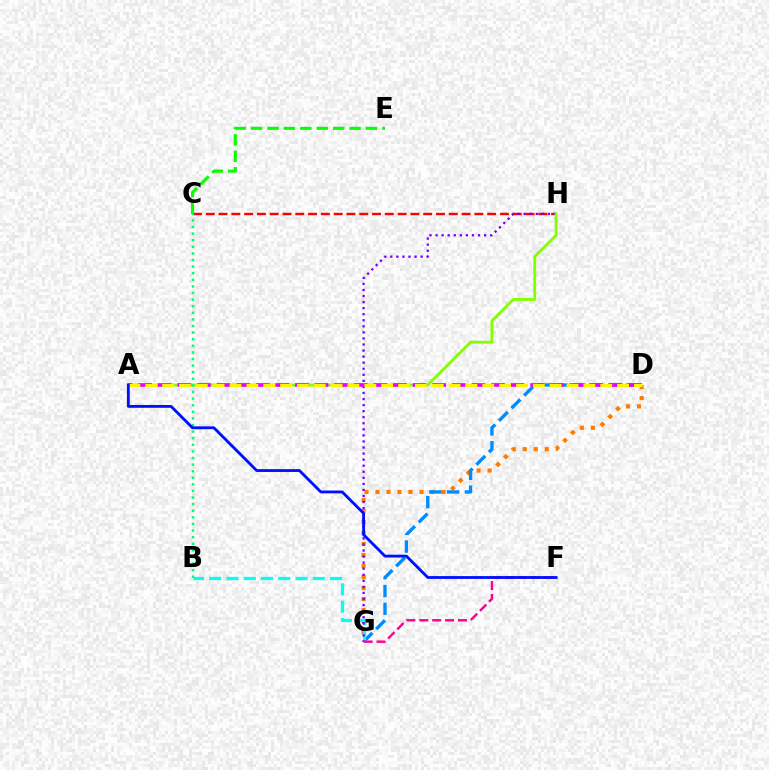{('D', 'G'): [{'color': '#ff7c00', 'line_style': 'dotted', 'thickness': 2.99}, {'color': '#008cff', 'line_style': 'dashed', 'thickness': 2.41}], ('C', 'H'): [{'color': '#ff0000', 'line_style': 'dashed', 'thickness': 1.74}], ('B', 'G'): [{'color': '#00fff6', 'line_style': 'dashed', 'thickness': 2.35}], ('G', 'H'): [{'color': '#7200ff', 'line_style': 'dotted', 'thickness': 1.65}], ('C', 'E'): [{'color': '#08ff00', 'line_style': 'dashed', 'thickness': 2.23}], ('F', 'G'): [{'color': '#ff0094', 'line_style': 'dashed', 'thickness': 1.75}], ('A', 'H'): [{'color': '#84ff00', 'line_style': 'solid', 'thickness': 2.07}], ('A', 'D'): [{'color': '#ee00ff', 'line_style': 'dashed', 'thickness': 2.66}, {'color': '#fcf500', 'line_style': 'dashed', 'thickness': 2.29}], ('B', 'C'): [{'color': '#00ff74', 'line_style': 'dotted', 'thickness': 1.79}], ('A', 'F'): [{'color': '#0010ff', 'line_style': 'solid', 'thickness': 2.03}]}